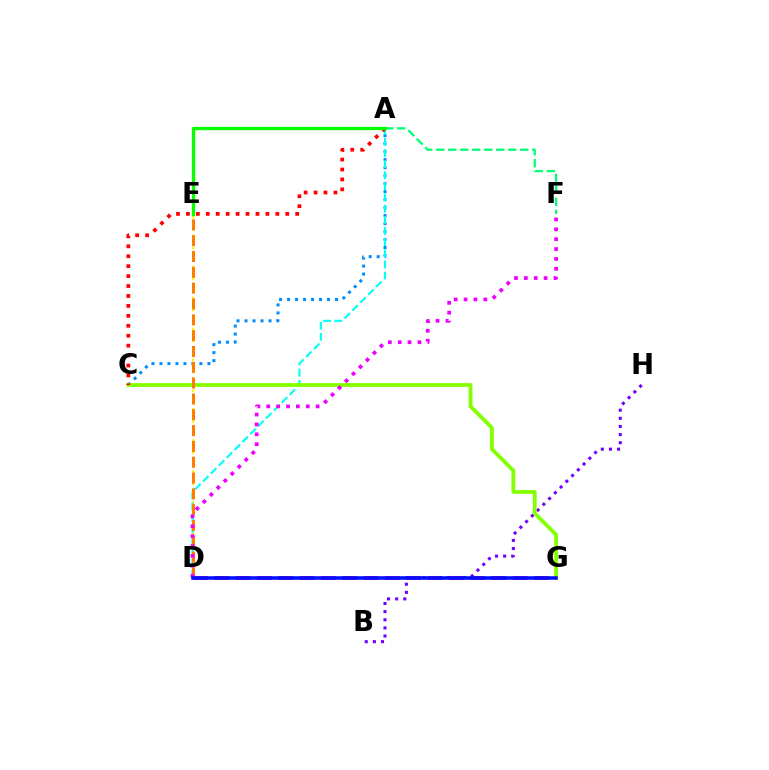{('A', 'C'): [{'color': '#008cff', 'line_style': 'dotted', 'thickness': 2.17}, {'color': '#ff0000', 'line_style': 'dotted', 'thickness': 2.7}], ('D', 'E'): [{'color': '#fcf500', 'line_style': 'dotted', 'thickness': 1.69}, {'color': '#ff7c00', 'line_style': 'dashed', 'thickness': 2.15}], ('D', 'G'): [{'color': '#ff0094', 'line_style': 'dashed', 'thickness': 2.89}, {'color': '#0010ff', 'line_style': 'solid', 'thickness': 2.55}], ('B', 'H'): [{'color': '#7200ff', 'line_style': 'dotted', 'thickness': 2.21}], ('A', 'F'): [{'color': '#00ff74', 'line_style': 'dashed', 'thickness': 1.63}], ('A', 'D'): [{'color': '#00fff6', 'line_style': 'dashed', 'thickness': 1.51}], ('C', 'G'): [{'color': '#84ff00', 'line_style': 'solid', 'thickness': 2.72}], ('D', 'F'): [{'color': '#ee00ff', 'line_style': 'dotted', 'thickness': 2.68}], ('A', 'E'): [{'color': '#08ff00', 'line_style': 'solid', 'thickness': 2.4}]}